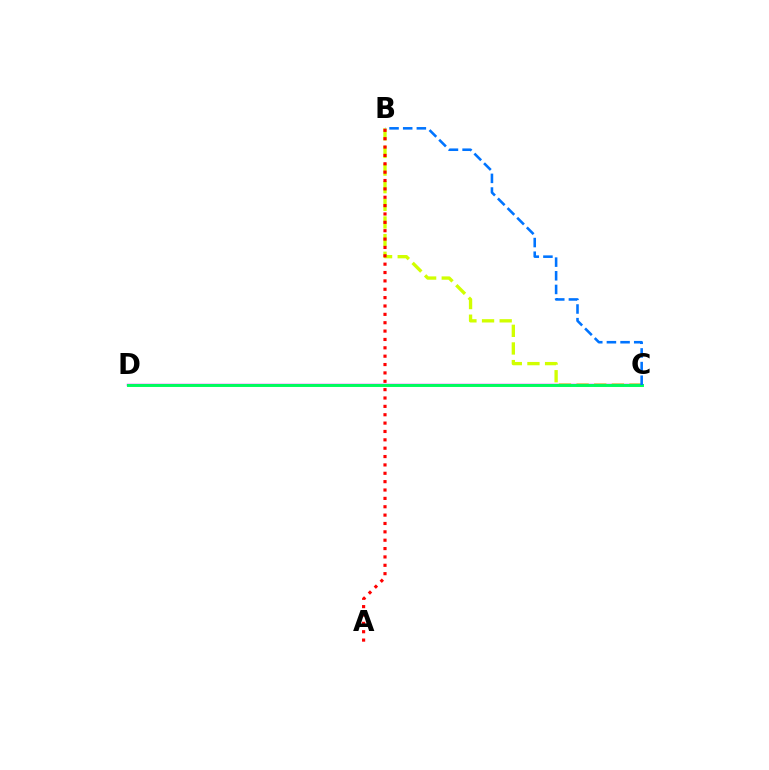{('B', 'C'): [{'color': '#d1ff00', 'line_style': 'dashed', 'thickness': 2.4}, {'color': '#0074ff', 'line_style': 'dashed', 'thickness': 1.85}], ('C', 'D'): [{'color': '#b900ff', 'line_style': 'solid', 'thickness': 1.72}, {'color': '#00ff5c', 'line_style': 'solid', 'thickness': 2.11}], ('A', 'B'): [{'color': '#ff0000', 'line_style': 'dotted', 'thickness': 2.27}]}